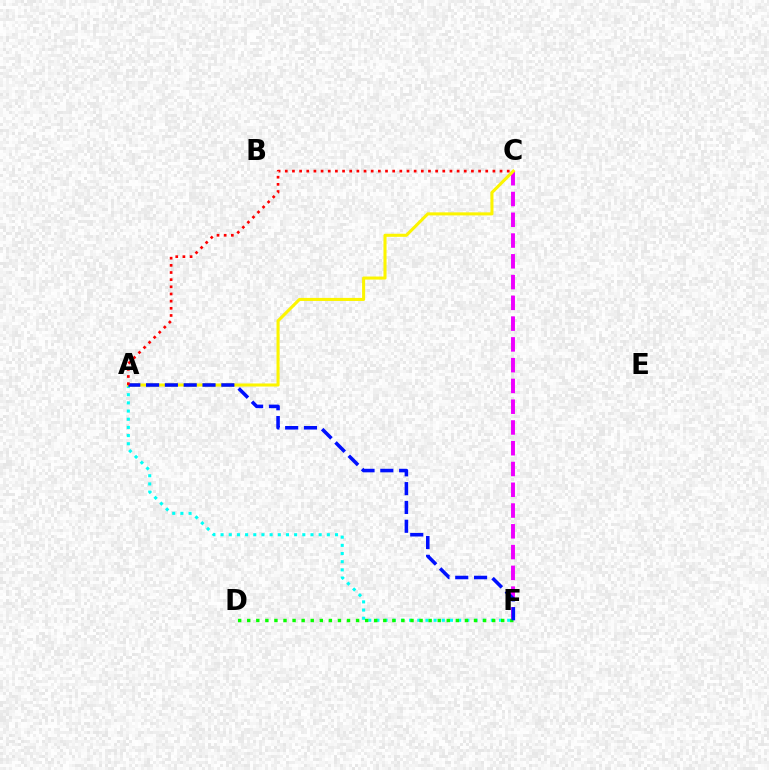{('A', 'F'): [{'color': '#00fff6', 'line_style': 'dotted', 'thickness': 2.22}, {'color': '#0010ff', 'line_style': 'dashed', 'thickness': 2.56}], ('C', 'F'): [{'color': '#ee00ff', 'line_style': 'dashed', 'thickness': 2.82}], ('D', 'F'): [{'color': '#08ff00', 'line_style': 'dotted', 'thickness': 2.46}], ('A', 'C'): [{'color': '#fcf500', 'line_style': 'solid', 'thickness': 2.21}, {'color': '#ff0000', 'line_style': 'dotted', 'thickness': 1.95}]}